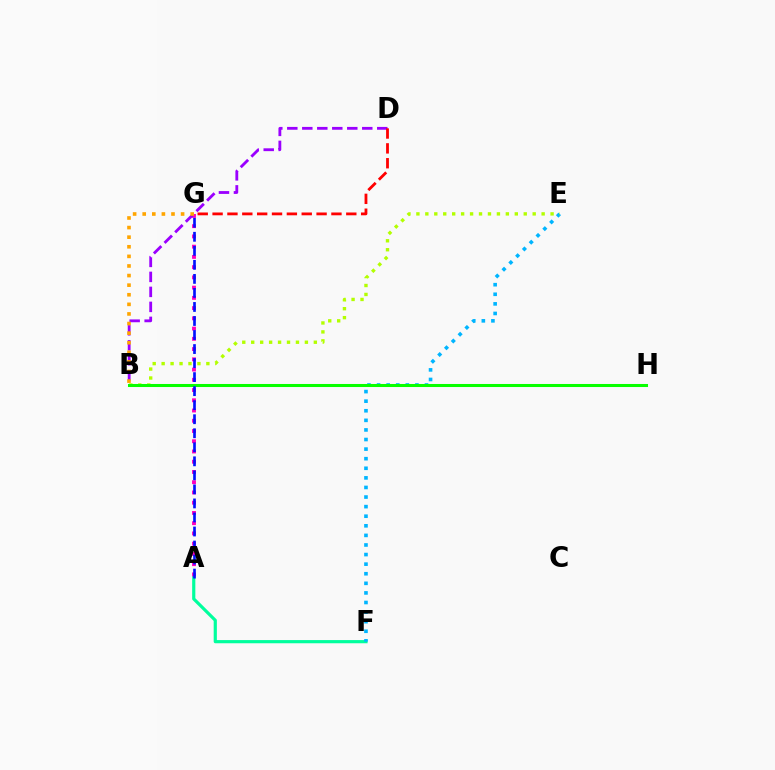{('A', 'F'): [{'color': '#00ff9d', 'line_style': 'solid', 'thickness': 2.29}], ('E', 'F'): [{'color': '#00b5ff', 'line_style': 'dotted', 'thickness': 2.6}], ('B', 'E'): [{'color': '#b3ff00', 'line_style': 'dotted', 'thickness': 2.43}], ('A', 'G'): [{'color': '#ff00bd', 'line_style': 'dotted', 'thickness': 2.78}, {'color': '#0010ff', 'line_style': 'dashed', 'thickness': 1.91}], ('B', 'D'): [{'color': '#9b00ff', 'line_style': 'dashed', 'thickness': 2.04}], ('B', 'G'): [{'color': '#ffa500', 'line_style': 'dotted', 'thickness': 2.61}], ('D', 'G'): [{'color': '#ff0000', 'line_style': 'dashed', 'thickness': 2.02}], ('B', 'H'): [{'color': '#08ff00', 'line_style': 'solid', 'thickness': 2.19}]}